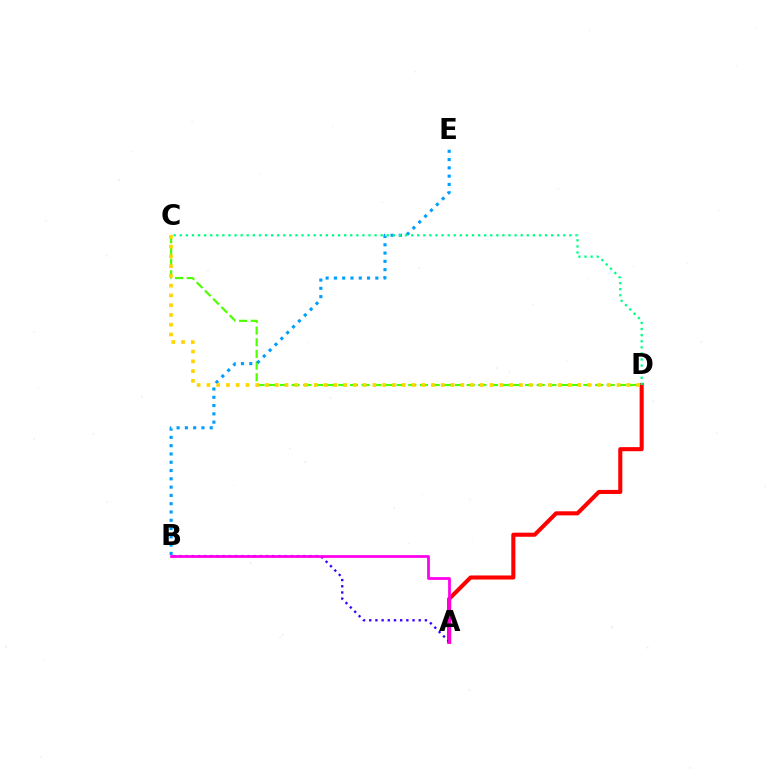{('C', 'D'): [{'color': '#4fff00', 'line_style': 'dashed', 'thickness': 1.59}, {'color': '#00ff86', 'line_style': 'dotted', 'thickness': 1.65}, {'color': '#ffd500', 'line_style': 'dotted', 'thickness': 2.65}], ('A', 'D'): [{'color': '#ff0000', 'line_style': 'solid', 'thickness': 2.93}], ('B', 'E'): [{'color': '#009eff', 'line_style': 'dotted', 'thickness': 2.25}], ('A', 'B'): [{'color': '#3700ff', 'line_style': 'dotted', 'thickness': 1.68}, {'color': '#ff00ed', 'line_style': 'solid', 'thickness': 1.99}]}